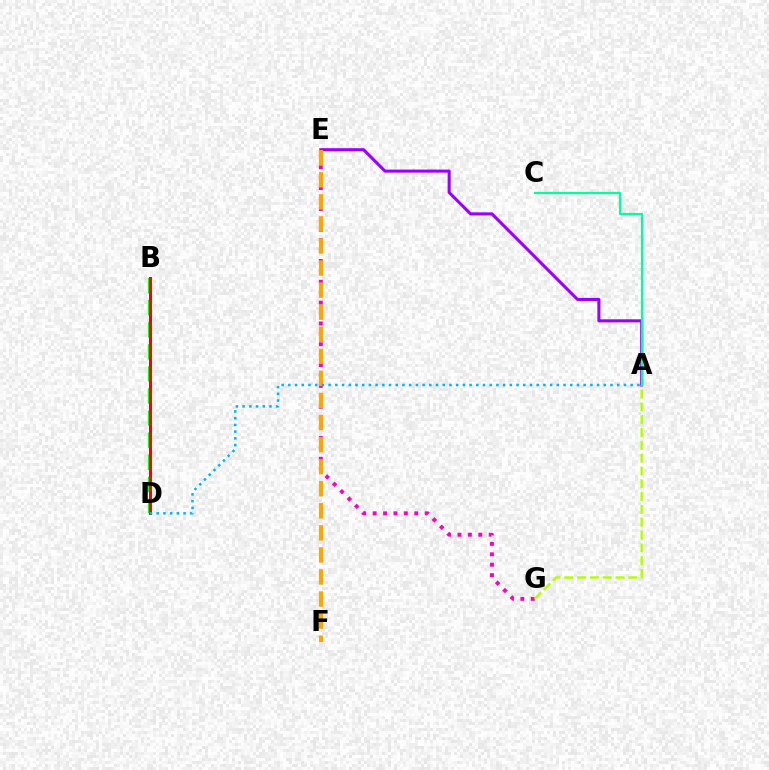{('E', 'G'): [{'color': '#ff00bd', 'line_style': 'dotted', 'thickness': 2.83}], ('A', 'E'): [{'color': '#9b00ff', 'line_style': 'solid', 'thickness': 2.2}], ('A', 'G'): [{'color': '#b3ff00', 'line_style': 'dashed', 'thickness': 1.74}], ('B', 'D'): [{'color': '#0010ff', 'line_style': 'solid', 'thickness': 2.05}, {'color': '#08ff00', 'line_style': 'dashed', 'thickness': 3.0}, {'color': '#ff0000', 'line_style': 'solid', 'thickness': 2.05}], ('A', 'C'): [{'color': '#00ff9d', 'line_style': 'solid', 'thickness': 1.6}], ('E', 'F'): [{'color': '#ffa500', 'line_style': 'dashed', 'thickness': 3.0}], ('A', 'D'): [{'color': '#00b5ff', 'line_style': 'dotted', 'thickness': 1.82}]}